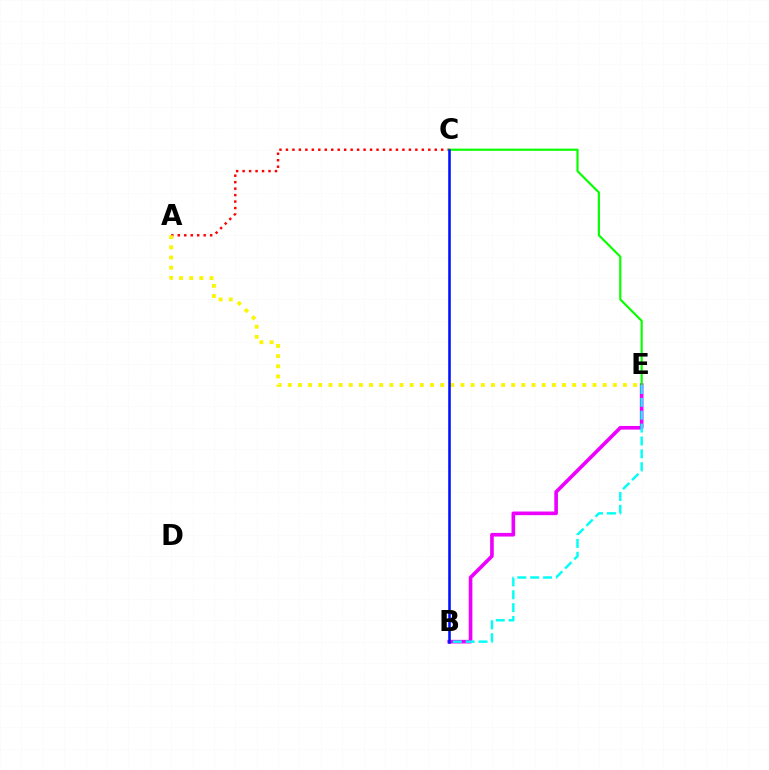{('A', 'C'): [{'color': '#ff0000', 'line_style': 'dotted', 'thickness': 1.76}], ('A', 'E'): [{'color': '#fcf500', 'line_style': 'dotted', 'thickness': 2.76}], ('B', 'E'): [{'color': '#ee00ff', 'line_style': 'solid', 'thickness': 2.61}, {'color': '#00fff6', 'line_style': 'dashed', 'thickness': 1.75}], ('C', 'E'): [{'color': '#08ff00', 'line_style': 'solid', 'thickness': 1.56}], ('B', 'C'): [{'color': '#0010ff', 'line_style': 'solid', 'thickness': 1.84}]}